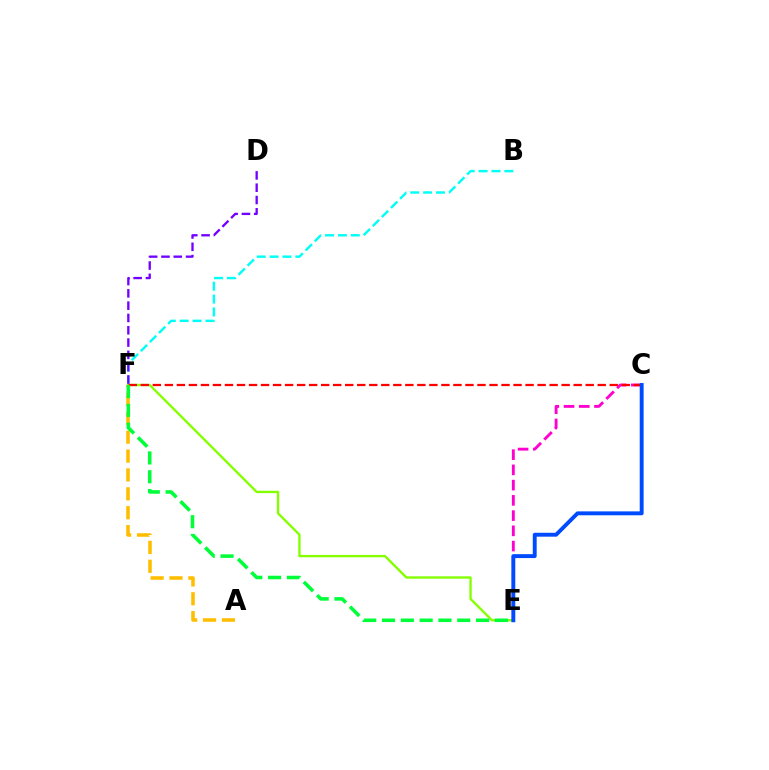{('A', 'F'): [{'color': '#ffbd00', 'line_style': 'dashed', 'thickness': 2.56}], ('B', 'F'): [{'color': '#00fff6', 'line_style': 'dashed', 'thickness': 1.75}], ('E', 'F'): [{'color': '#84ff00', 'line_style': 'solid', 'thickness': 1.69}, {'color': '#00ff39', 'line_style': 'dashed', 'thickness': 2.55}], ('D', 'F'): [{'color': '#7200ff', 'line_style': 'dashed', 'thickness': 1.67}], ('C', 'E'): [{'color': '#ff00cf', 'line_style': 'dashed', 'thickness': 2.07}, {'color': '#004bff', 'line_style': 'solid', 'thickness': 2.81}], ('C', 'F'): [{'color': '#ff0000', 'line_style': 'dashed', 'thickness': 1.63}]}